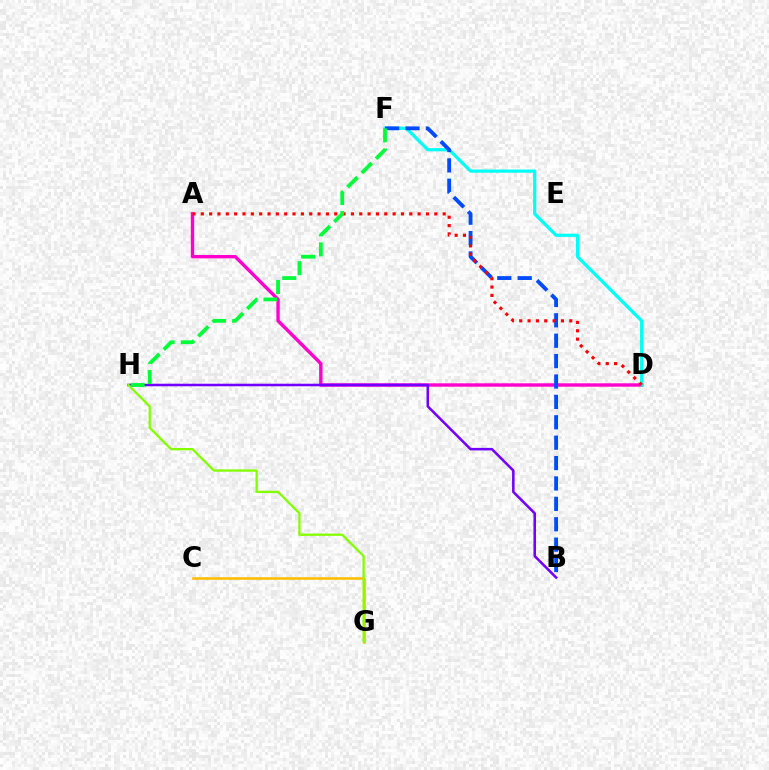{('A', 'D'): [{'color': '#ff00cf', 'line_style': 'solid', 'thickness': 2.45}, {'color': '#ff0000', 'line_style': 'dotted', 'thickness': 2.27}], ('B', 'H'): [{'color': '#7200ff', 'line_style': 'solid', 'thickness': 1.84}], ('D', 'F'): [{'color': '#00fff6', 'line_style': 'solid', 'thickness': 2.3}], ('C', 'G'): [{'color': '#ffbd00', 'line_style': 'solid', 'thickness': 1.86}], ('B', 'F'): [{'color': '#004bff', 'line_style': 'dashed', 'thickness': 2.77}], ('G', 'H'): [{'color': '#84ff00', 'line_style': 'solid', 'thickness': 1.65}], ('F', 'H'): [{'color': '#00ff39', 'line_style': 'dashed', 'thickness': 2.73}]}